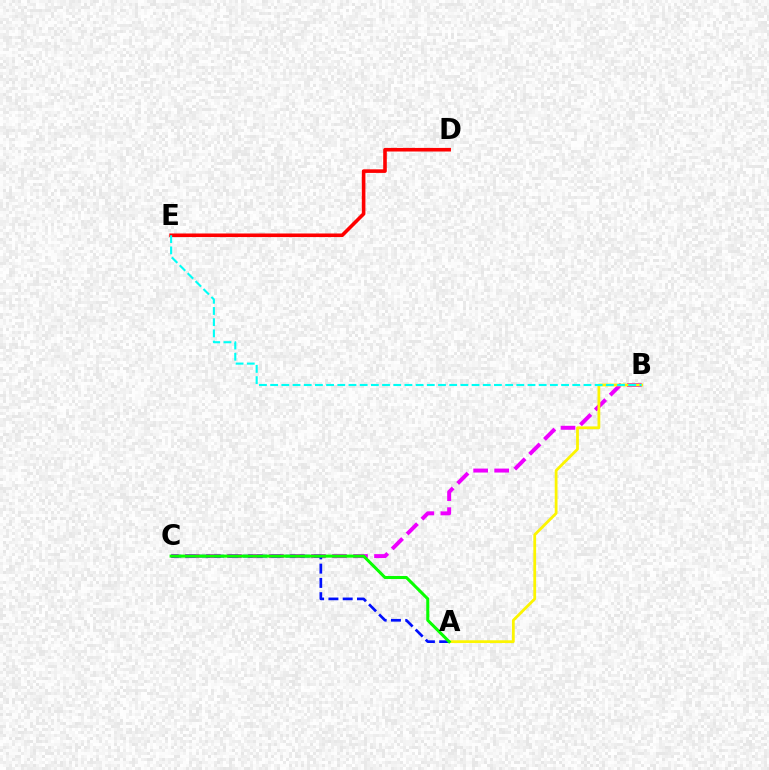{('B', 'C'): [{'color': '#ee00ff', 'line_style': 'dashed', 'thickness': 2.85}], ('D', 'E'): [{'color': '#ff0000', 'line_style': 'solid', 'thickness': 2.58}], ('A', 'B'): [{'color': '#fcf500', 'line_style': 'solid', 'thickness': 2.0}], ('A', 'C'): [{'color': '#0010ff', 'line_style': 'dashed', 'thickness': 1.94}, {'color': '#08ff00', 'line_style': 'solid', 'thickness': 2.19}], ('B', 'E'): [{'color': '#00fff6', 'line_style': 'dashed', 'thickness': 1.52}]}